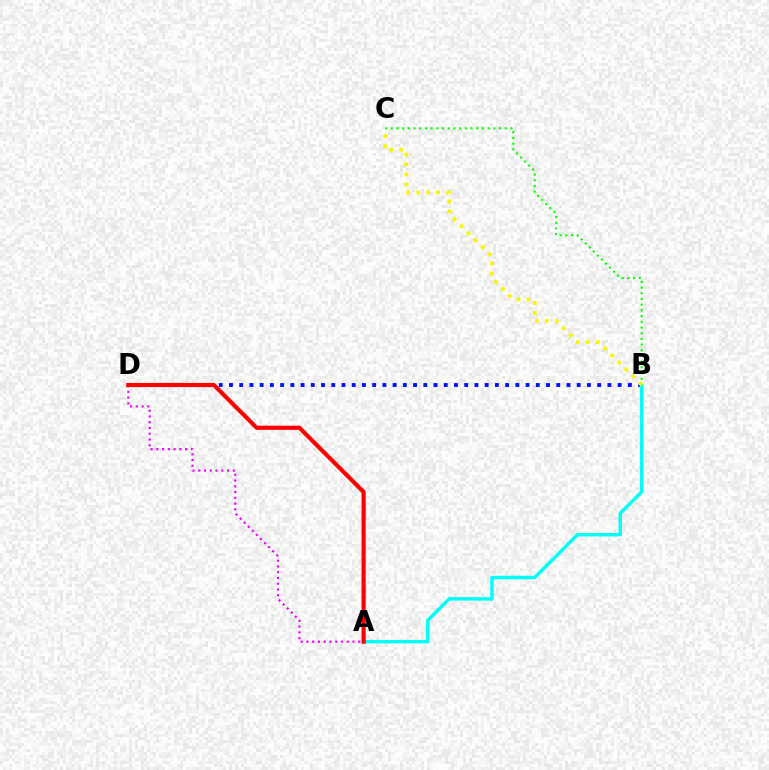{('B', 'C'): [{'color': '#08ff00', 'line_style': 'dotted', 'thickness': 1.55}, {'color': '#fcf500', 'line_style': 'dotted', 'thickness': 2.71}], ('B', 'D'): [{'color': '#0010ff', 'line_style': 'dotted', 'thickness': 2.78}], ('A', 'B'): [{'color': '#00fff6', 'line_style': 'solid', 'thickness': 2.46}], ('A', 'D'): [{'color': '#ee00ff', 'line_style': 'dotted', 'thickness': 1.56}, {'color': '#ff0000', 'line_style': 'solid', 'thickness': 2.98}]}